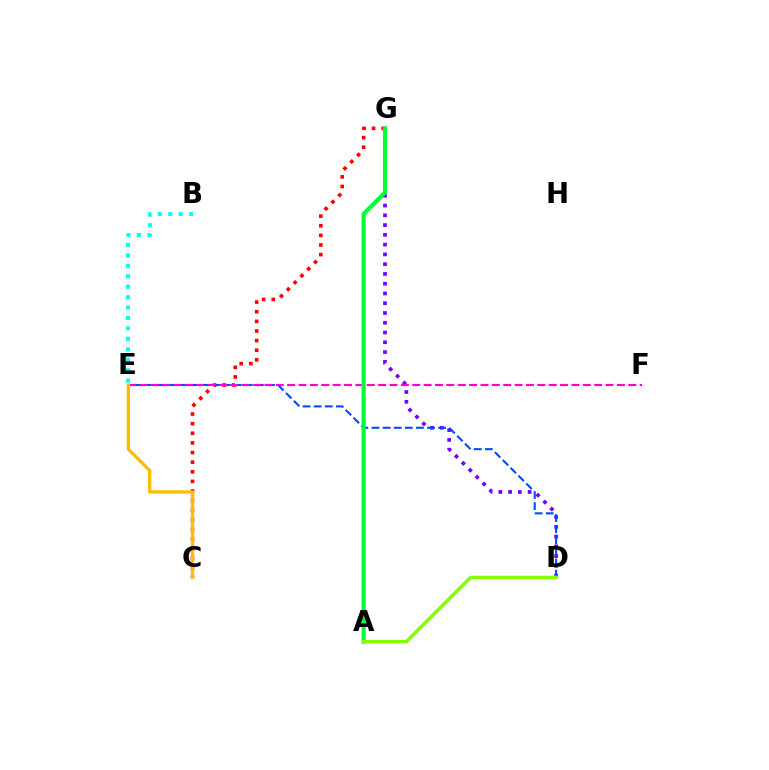{('D', 'G'): [{'color': '#7200ff', 'line_style': 'dotted', 'thickness': 2.65}], ('C', 'G'): [{'color': '#ff0000', 'line_style': 'dotted', 'thickness': 2.61}], ('D', 'E'): [{'color': '#004bff', 'line_style': 'dashed', 'thickness': 1.51}], ('B', 'E'): [{'color': '#00fff6', 'line_style': 'dotted', 'thickness': 2.84}], ('E', 'F'): [{'color': '#ff00cf', 'line_style': 'dashed', 'thickness': 1.54}], ('C', 'E'): [{'color': '#ffbd00', 'line_style': 'solid', 'thickness': 2.4}], ('A', 'G'): [{'color': '#00ff39', 'line_style': 'solid', 'thickness': 2.97}], ('A', 'D'): [{'color': '#84ff00', 'line_style': 'solid', 'thickness': 2.51}]}